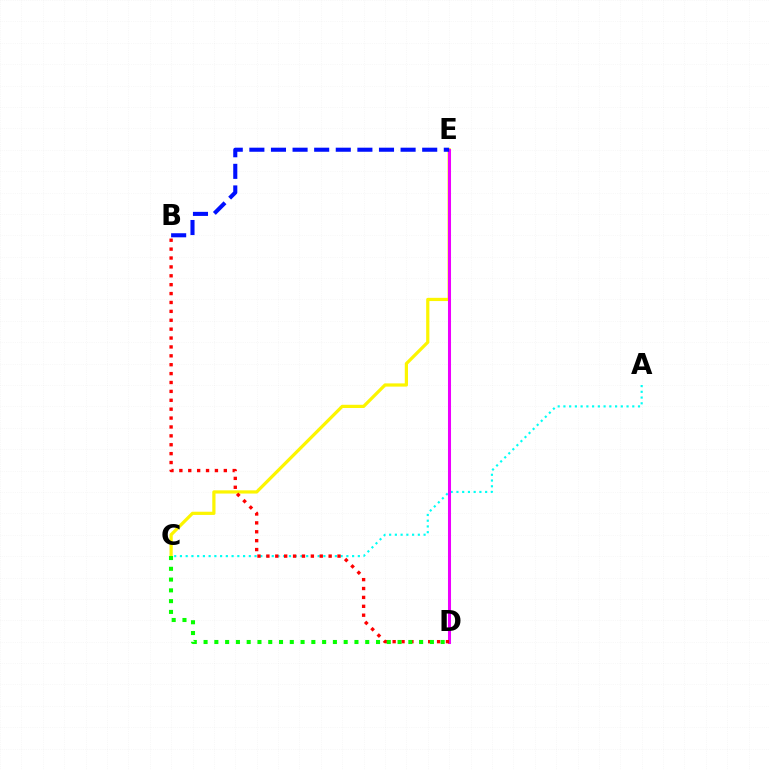{('A', 'C'): [{'color': '#00fff6', 'line_style': 'dotted', 'thickness': 1.56}], ('C', 'E'): [{'color': '#fcf500', 'line_style': 'solid', 'thickness': 2.32}], ('D', 'E'): [{'color': '#ee00ff', 'line_style': 'solid', 'thickness': 2.19}], ('B', 'D'): [{'color': '#ff0000', 'line_style': 'dotted', 'thickness': 2.42}], ('B', 'E'): [{'color': '#0010ff', 'line_style': 'dashed', 'thickness': 2.94}], ('C', 'D'): [{'color': '#08ff00', 'line_style': 'dotted', 'thickness': 2.93}]}